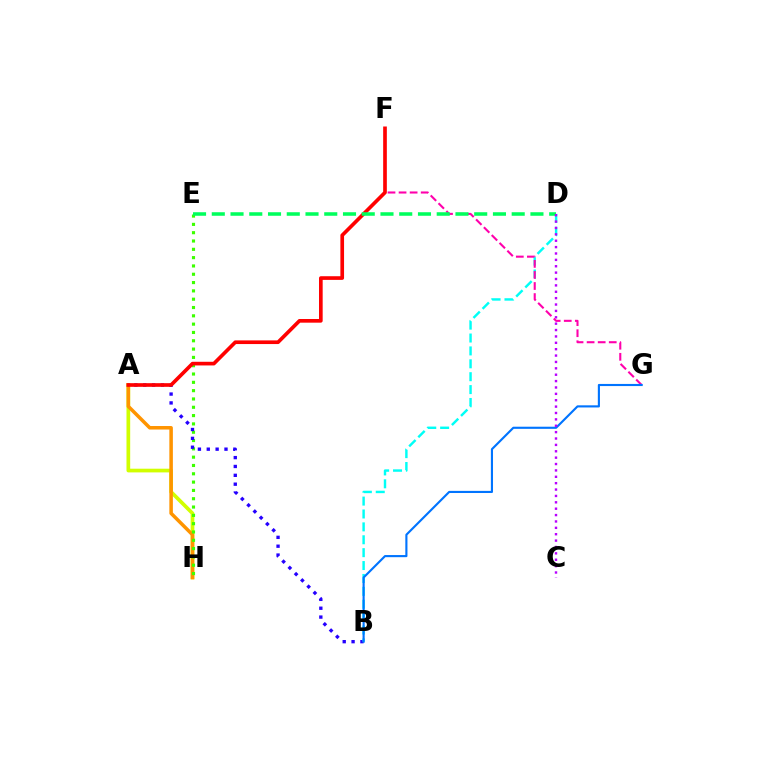{('A', 'H'): [{'color': '#d1ff00', 'line_style': 'solid', 'thickness': 2.66}, {'color': '#ff9400', 'line_style': 'solid', 'thickness': 2.54}], ('E', 'H'): [{'color': '#3dff00', 'line_style': 'dotted', 'thickness': 2.26}], ('A', 'B'): [{'color': '#2500ff', 'line_style': 'dotted', 'thickness': 2.41}], ('B', 'D'): [{'color': '#00fff6', 'line_style': 'dashed', 'thickness': 1.75}], ('F', 'G'): [{'color': '#ff00ac', 'line_style': 'dashed', 'thickness': 1.5}], ('A', 'F'): [{'color': '#ff0000', 'line_style': 'solid', 'thickness': 2.64}], ('D', 'E'): [{'color': '#00ff5c', 'line_style': 'dashed', 'thickness': 2.55}], ('B', 'G'): [{'color': '#0074ff', 'line_style': 'solid', 'thickness': 1.53}], ('C', 'D'): [{'color': '#b900ff', 'line_style': 'dotted', 'thickness': 1.73}]}